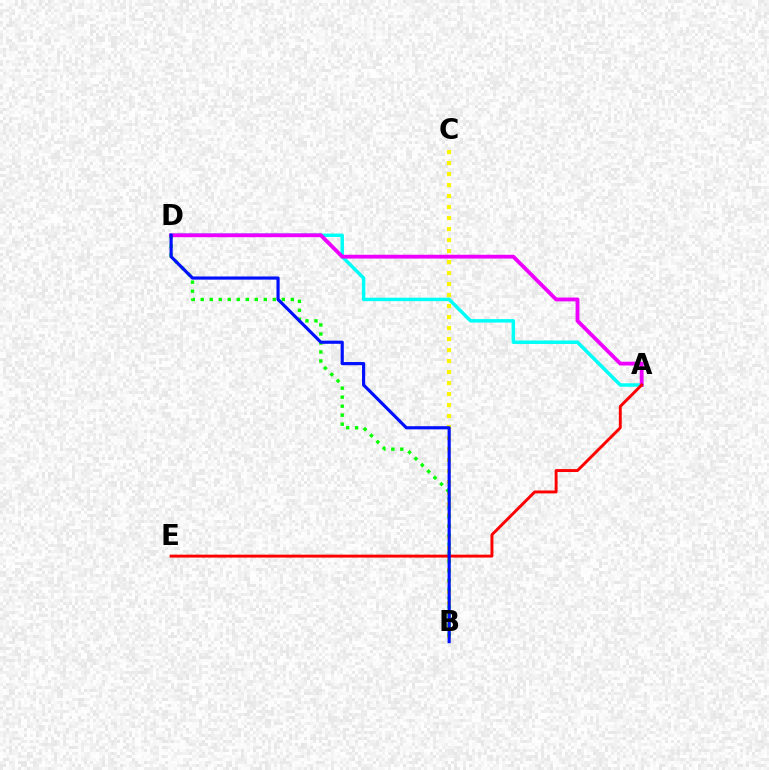{('B', 'C'): [{'color': '#fcf500', 'line_style': 'dotted', 'thickness': 2.99}], ('A', 'D'): [{'color': '#00fff6', 'line_style': 'solid', 'thickness': 2.49}, {'color': '#ee00ff', 'line_style': 'solid', 'thickness': 2.76}], ('B', 'D'): [{'color': '#08ff00', 'line_style': 'dotted', 'thickness': 2.45}, {'color': '#0010ff', 'line_style': 'solid', 'thickness': 2.28}], ('A', 'E'): [{'color': '#ff0000', 'line_style': 'solid', 'thickness': 2.1}]}